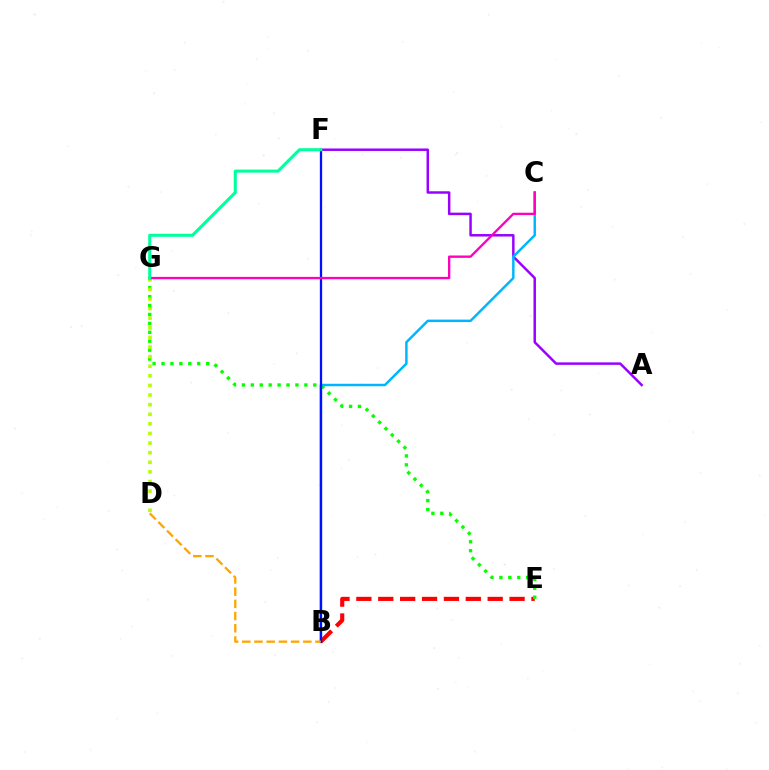{('B', 'E'): [{'color': '#ff0000', 'line_style': 'dashed', 'thickness': 2.97}], ('E', 'G'): [{'color': '#08ff00', 'line_style': 'dotted', 'thickness': 2.42}], ('A', 'F'): [{'color': '#9b00ff', 'line_style': 'solid', 'thickness': 1.79}], ('D', 'G'): [{'color': '#b3ff00', 'line_style': 'dotted', 'thickness': 2.61}], ('B', 'C'): [{'color': '#00b5ff', 'line_style': 'solid', 'thickness': 1.77}], ('B', 'F'): [{'color': '#0010ff', 'line_style': 'solid', 'thickness': 1.65}], ('B', 'D'): [{'color': '#ffa500', 'line_style': 'dashed', 'thickness': 1.66}], ('C', 'G'): [{'color': '#ff00bd', 'line_style': 'solid', 'thickness': 1.69}], ('F', 'G'): [{'color': '#00ff9d', 'line_style': 'solid', 'thickness': 2.2}]}